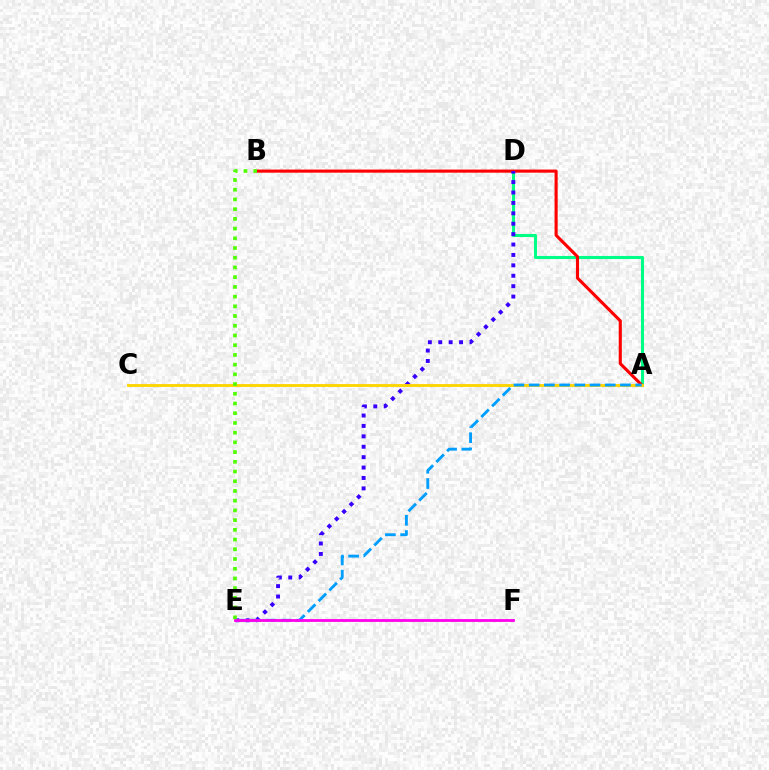{('A', 'D'): [{'color': '#00ff86', 'line_style': 'solid', 'thickness': 2.21}], ('A', 'B'): [{'color': '#ff0000', 'line_style': 'solid', 'thickness': 2.23}], ('D', 'E'): [{'color': '#3700ff', 'line_style': 'dotted', 'thickness': 2.83}], ('A', 'C'): [{'color': '#ffd500', 'line_style': 'solid', 'thickness': 2.06}], ('A', 'E'): [{'color': '#009eff', 'line_style': 'dashed', 'thickness': 2.07}], ('E', 'F'): [{'color': '#ff00ed', 'line_style': 'solid', 'thickness': 2.02}], ('B', 'E'): [{'color': '#4fff00', 'line_style': 'dotted', 'thickness': 2.64}]}